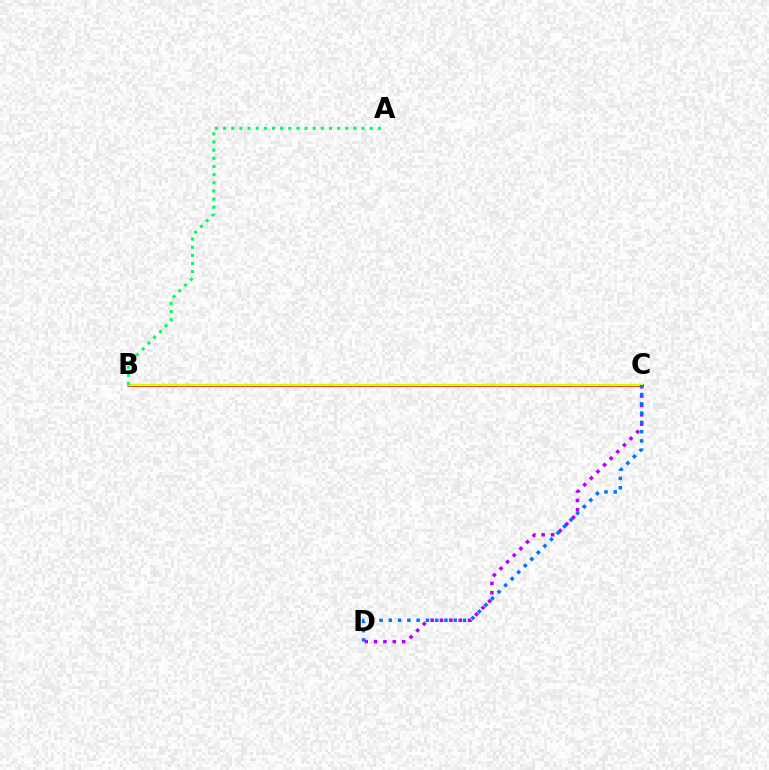{('B', 'C'): [{'color': '#ff0000', 'line_style': 'solid', 'thickness': 1.87}, {'color': '#d1ff00', 'line_style': 'solid', 'thickness': 1.66}], ('C', 'D'): [{'color': '#b900ff', 'line_style': 'dotted', 'thickness': 2.54}, {'color': '#0074ff', 'line_style': 'dotted', 'thickness': 2.52}], ('A', 'B'): [{'color': '#00ff5c', 'line_style': 'dotted', 'thickness': 2.21}]}